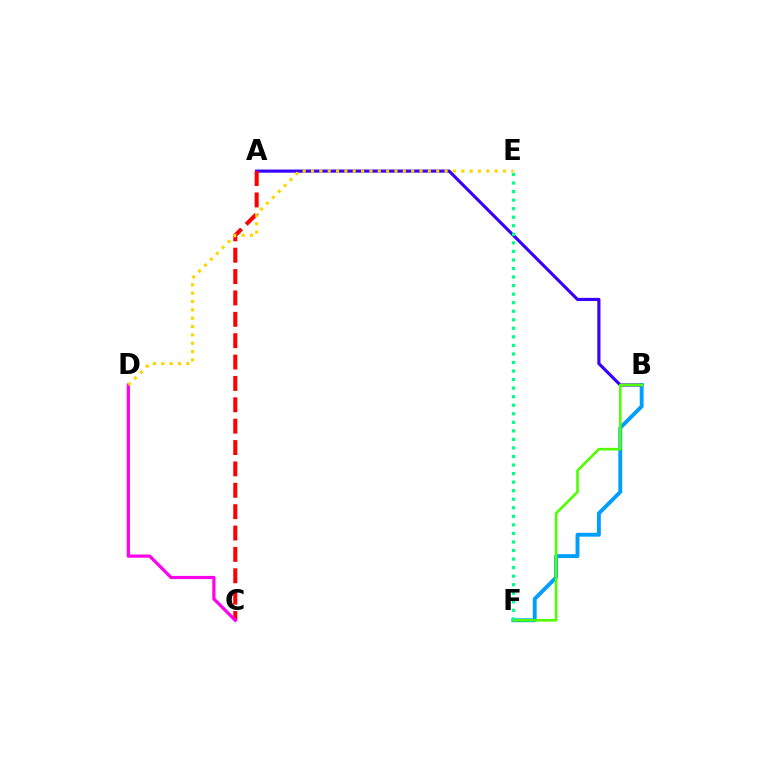{('A', 'B'): [{'color': '#3700ff', 'line_style': 'solid', 'thickness': 2.26}], ('B', 'F'): [{'color': '#009eff', 'line_style': 'solid', 'thickness': 2.79}, {'color': '#4fff00', 'line_style': 'solid', 'thickness': 1.88}], ('A', 'C'): [{'color': '#ff0000', 'line_style': 'dashed', 'thickness': 2.9}], ('C', 'D'): [{'color': '#ff00ed', 'line_style': 'solid', 'thickness': 2.32}], ('E', 'F'): [{'color': '#00ff86', 'line_style': 'dotted', 'thickness': 2.32}], ('D', 'E'): [{'color': '#ffd500', 'line_style': 'dotted', 'thickness': 2.27}]}